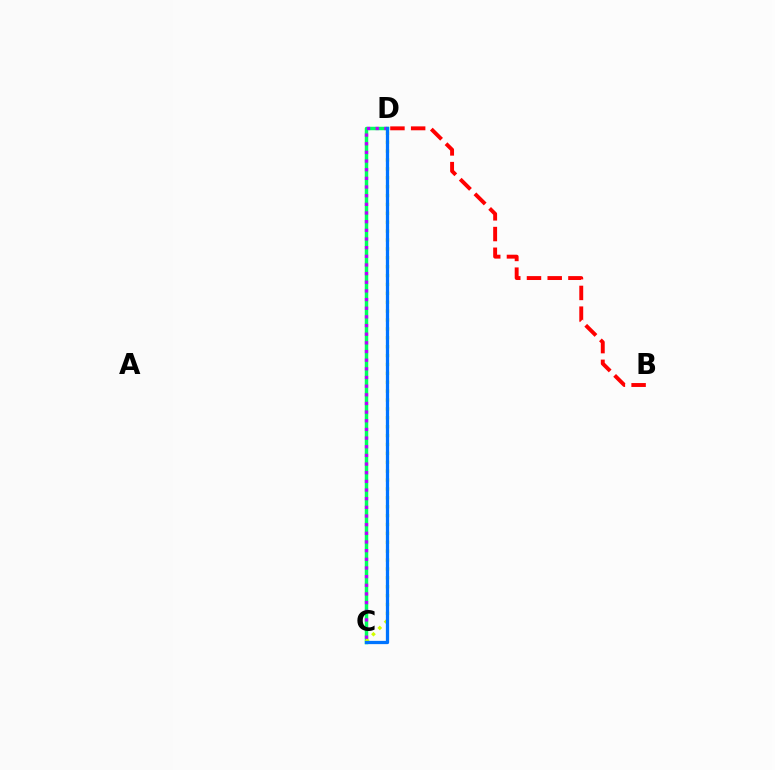{('C', 'D'): [{'color': '#00ff5c', 'line_style': 'solid', 'thickness': 2.5}, {'color': '#d1ff00', 'line_style': 'dotted', 'thickness': 2.42}, {'color': '#b900ff', 'line_style': 'dotted', 'thickness': 2.35}, {'color': '#0074ff', 'line_style': 'solid', 'thickness': 2.35}], ('B', 'D'): [{'color': '#ff0000', 'line_style': 'dashed', 'thickness': 2.81}]}